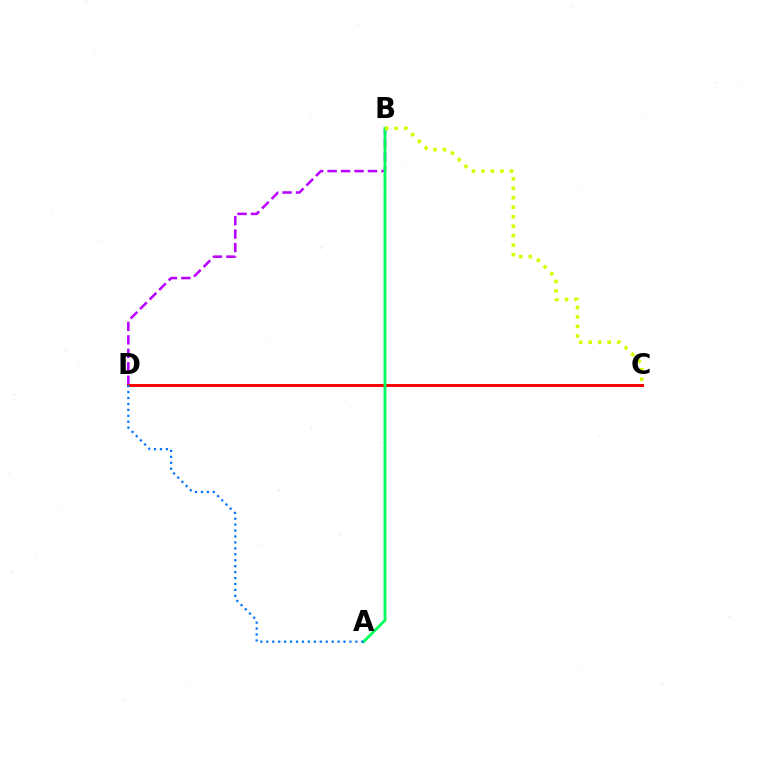{('B', 'D'): [{'color': '#b900ff', 'line_style': 'dashed', 'thickness': 1.83}], ('C', 'D'): [{'color': '#ff0000', 'line_style': 'solid', 'thickness': 2.12}], ('A', 'B'): [{'color': '#00ff5c', 'line_style': 'solid', 'thickness': 2.06}], ('B', 'C'): [{'color': '#d1ff00', 'line_style': 'dotted', 'thickness': 2.58}], ('A', 'D'): [{'color': '#0074ff', 'line_style': 'dotted', 'thickness': 1.61}]}